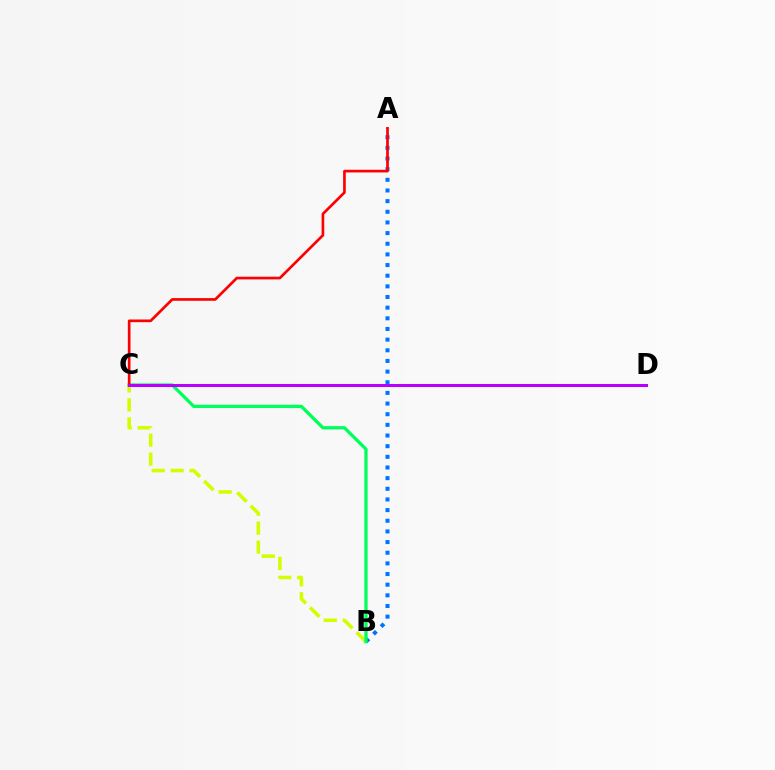{('A', 'B'): [{'color': '#0074ff', 'line_style': 'dotted', 'thickness': 2.89}], ('B', 'C'): [{'color': '#d1ff00', 'line_style': 'dashed', 'thickness': 2.57}, {'color': '#00ff5c', 'line_style': 'solid', 'thickness': 2.36}], ('A', 'C'): [{'color': '#ff0000', 'line_style': 'solid', 'thickness': 1.93}], ('C', 'D'): [{'color': '#b900ff', 'line_style': 'solid', 'thickness': 2.18}]}